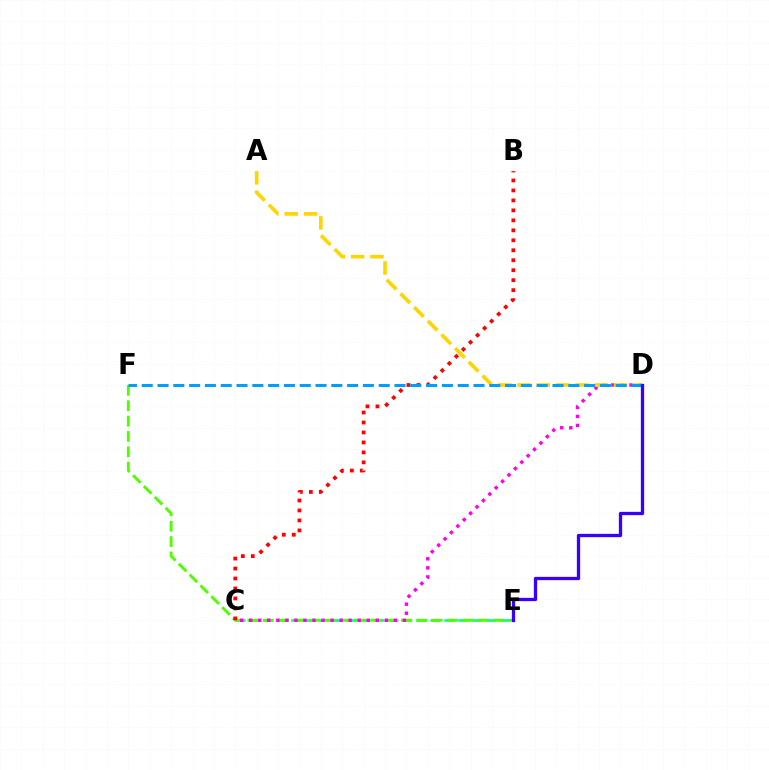{('C', 'E'): [{'color': '#00ff86', 'line_style': 'dashed', 'thickness': 1.89}], ('E', 'F'): [{'color': '#4fff00', 'line_style': 'dashed', 'thickness': 2.09}], ('B', 'C'): [{'color': '#ff0000', 'line_style': 'dotted', 'thickness': 2.71}], ('C', 'D'): [{'color': '#ff00ed', 'line_style': 'dotted', 'thickness': 2.46}], ('A', 'D'): [{'color': '#ffd500', 'line_style': 'dashed', 'thickness': 2.63}], ('D', 'F'): [{'color': '#009eff', 'line_style': 'dashed', 'thickness': 2.15}], ('D', 'E'): [{'color': '#3700ff', 'line_style': 'solid', 'thickness': 2.36}]}